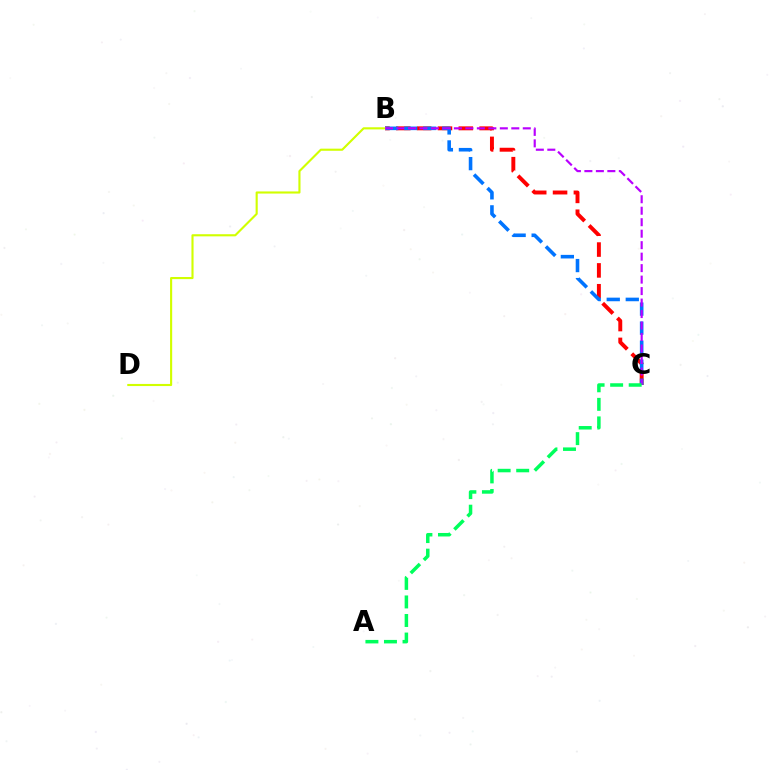{('B', 'C'): [{'color': '#ff0000', 'line_style': 'dashed', 'thickness': 2.83}, {'color': '#0074ff', 'line_style': 'dashed', 'thickness': 2.59}, {'color': '#b900ff', 'line_style': 'dashed', 'thickness': 1.56}], ('B', 'D'): [{'color': '#d1ff00', 'line_style': 'solid', 'thickness': 1.53}], ('A', 'C'): [{'color': '#00ff5c', 'line_style': 'dashed', 'thickness': 2.52}]}